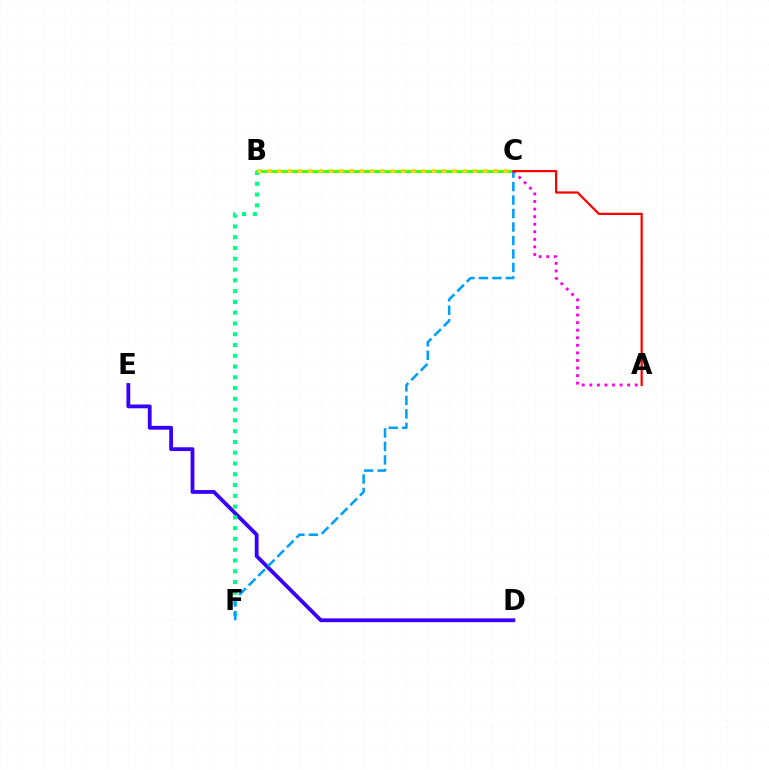{('D', 'E'): [{'color': '#3700ff', 'line_style': 'solid', 'thickness': 2.74}], ('B', 'C'): [{'color': '#4fff00', 'line_style': 'solid', 'thickness': 2.14}, {'color': '#ffd500', 'line_style': 'dotted', 'thickness': 2.79}], ('B', 'F'): [{'color': '#00ff86', 'line_style': 'dotted', 'thickness': 2.93}], ('A', 'C'): [{'color': '#ff00ed', 'line_style': 'dotted', 'thickness': 2.06}, {'color': '#ff0000', 'line_style': 'solid', 'thickness': 1.61}], ('C', 'F'): [{'color': '#009eff', 'line_style': 'dashed', 'thickness': 1.83}]}